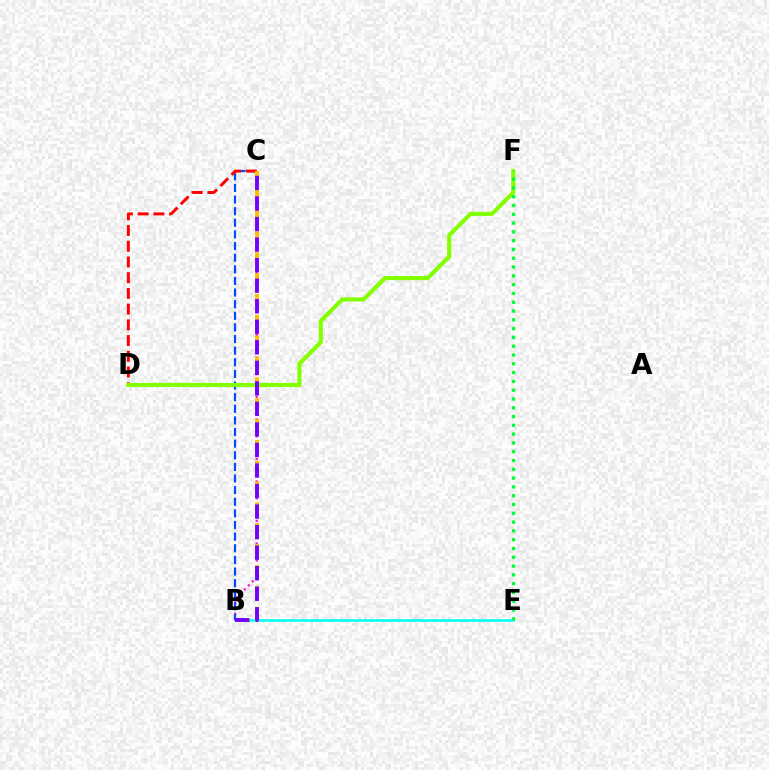{('B', 'E'): [{'color': '#00fff6', 'line_style': 'solid', 'thickness': 1.84}], ('B', 'C'): [{'color': '#ff00cf', 'line_style': 'dotted', 'thickness': 1.53}, {'color': '#004bff', 'line_style': 'dashed', 'thickness': 1.58}, {'color': '#ffbd00', 'line_style': 'dashed', 'thickness': 2.83}, {'color': '#7200ff', 'line_style': 'dashed', 'thickness': 2.79}], ('C', 'D'): [{'color': '#ff0000', 'line_style': 'dashed', 'thickness': 2.14}], ('D', 'F'): [{'color': '#84ff00', 'line_style': 'solid', 'thickness': 2.96}], ('E', 'F'): [{'color': '#00ff39', 'line_style': 'dotted', 'thickness': 2.39}]}